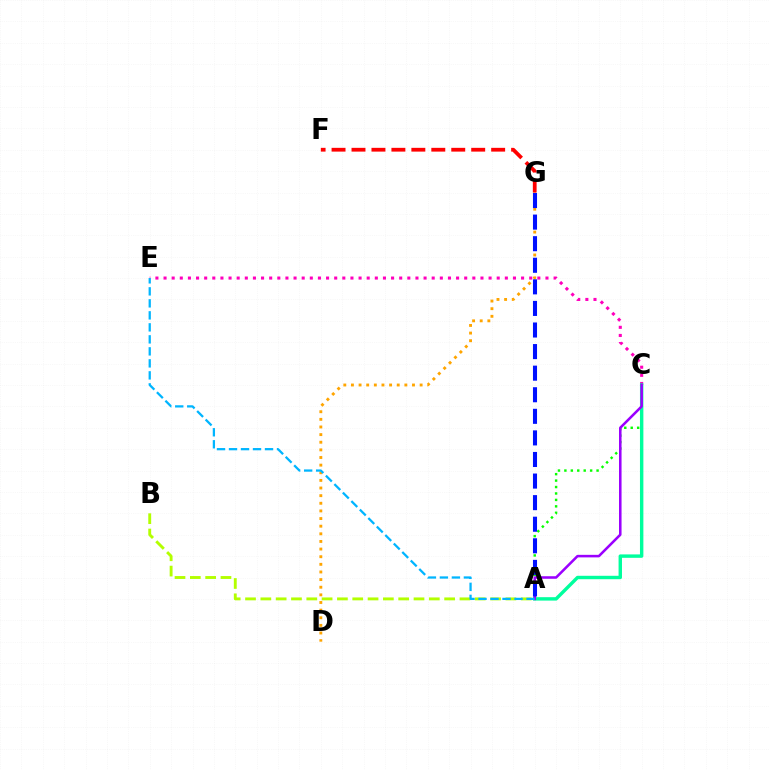{('D', 'G'): [{'color': '#ffa500', 'line_style': 'dotted', 'thickness': 2.07}], ('F', 'G'): [{'color': '#ff0000', 'line_style': 'dashed', 'thickness': 2.71}], ('A', 'C'): [{'color': '#08ff00', 'line_style': 'dotted', 'thickness': 1.75}, {'color': '#00ff9d', 'line_style': 'solid', 'thickness': 2.46}, {'color': '#9b00ff', 'line_style': 'solid', 'thickness': 1.83}], ('A', 'B'): [{'color': '#b3ff00', 'line_style': 'dashed', 'thickness': 2.08}], ('C', 'E'): [{'color': '#ff00bd', 'line_style': 'dotted', 'thickness': 2.21}], ('A', 'G'): [{'color': '#0010ff', 'line_style': 'dashed', 'thickness': 2.93}], ('A', 'E'): [{'color': '#00b5ff', 'line_style': 'dashed', 'thickness': 1.63}]}